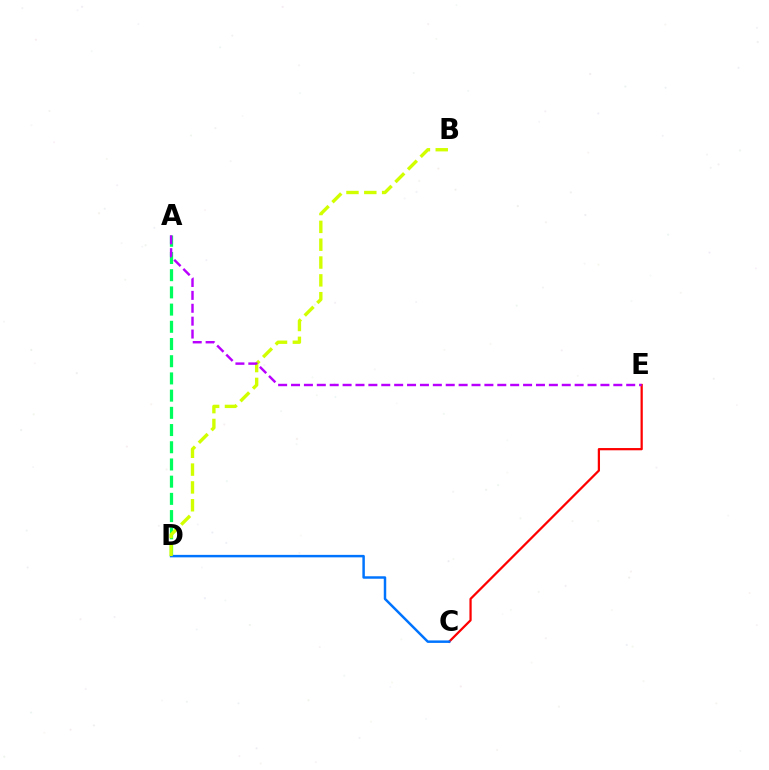{('C', 'E'): [{'color': '#ff0000', 'line_style': 'solid', 'thickness': 1.62}], ('A', 'D'): [{'color': '#00ff5c', 'line_style': 'dashed', 'thickness': 2.34}], ('C', 'D'): [{'color': '#0074ff', 'line_style': 'solid', 'thickness': 1.78}], ('B', 'D'): [{'color': '#d1ff00', 'line_style': 'dashed', 'thickness': 2.42}], ('A', 'E'): [{'color': '#b900ff', 'line_style': 'dashed', 'thickness': 1.75}]}